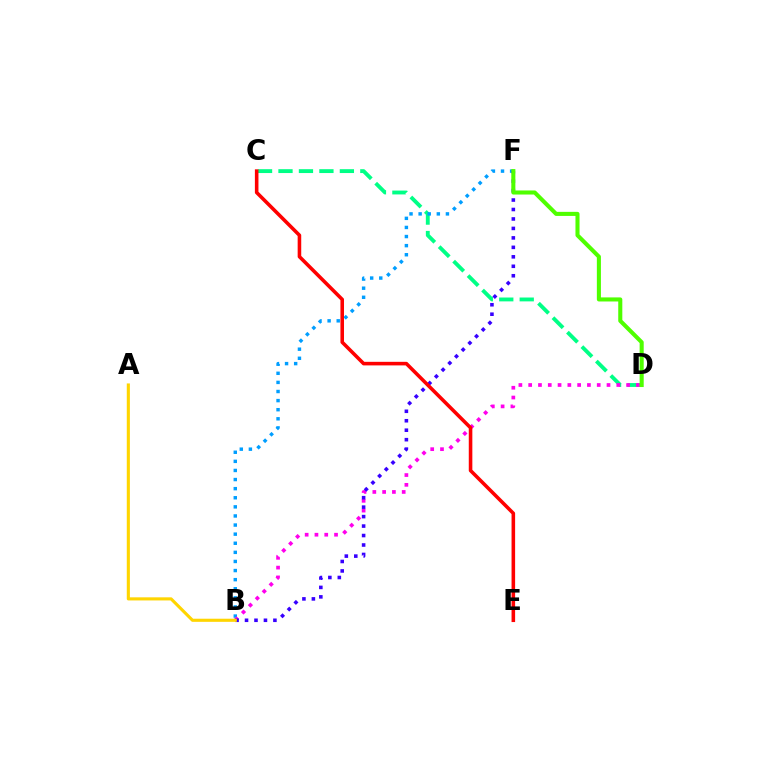{('C', 'D'): [{'color': '#00ff86', 'line_style': 'dashed', 'thickness': 2.78}], ('B', 'F'): [{'color': '#009eff', 'line_style': 'dotted', 'thickness': 2.47}, {'color': '#3700ff', 'line_style': 'dotted', 'thickness': 2.57}], ('B', 'D'): [{'color': '#ff00ed', 'line_style': 'dotted', 'thickness': 2.66}], ('D', 'F'): [{'color': '#4fff00', 'line_style': 'solid', 'thickness': 2.93}], ('A', 'B'): [{'color': '#ffd500', 'line_style': 'solid', 'thickness': 2.24}], ('C', 'E'): [{'color': '#ff0000', 'line_style': 'solid', 'thickness': 2.57}]}